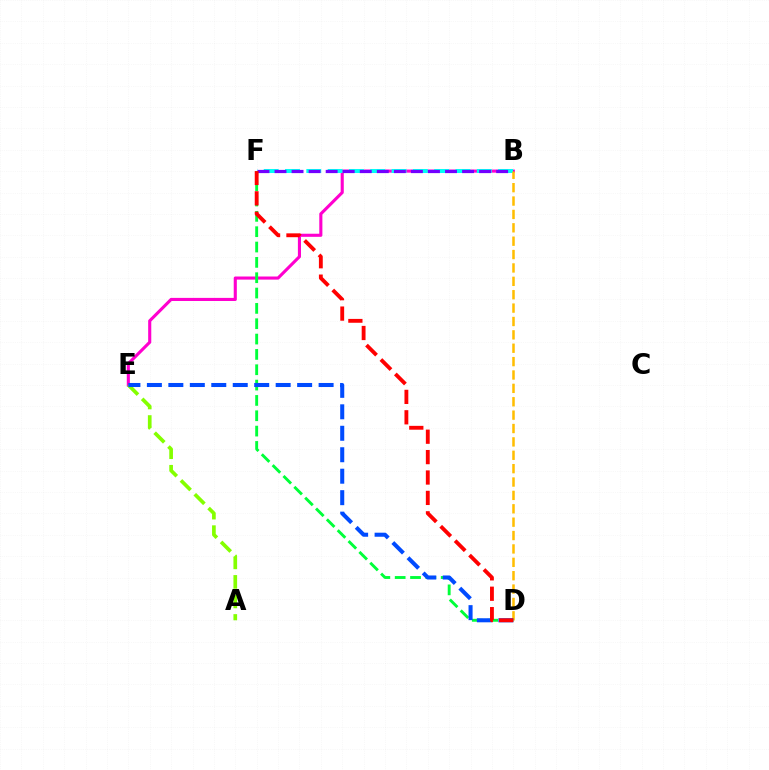{('B', 'E'): [{'color': '#ff00cf', 'line_style': 'solid', 'thickness': 2.24}], ('D', 'F'): [{'color': '#00ff39', 'line_style': 'dashed', 'thickness': 2.08}, {'color': '#ff0000', 'line_style': 'dashed', 'thickness': 2.77}], ('B', 'F'): [{'color': '#00fff6', 'line_style': 'dashed', 'thickness': 2.89}, {'color': '#7200ff', 'line_style': 'dashed', 'thickness': 2.32}], ('A', 'E'): [{'color': '#84ff00', 'line_style': 'dashed', 'thickness': 2.65}], ('B', 'D'): [{'color': '#ffbd00', 'line_style': 'dashed', 'thickness': 1.82}], ('D', 'E'): [{'color': '#004bff', 'line_style': 'dashed', 'thickness': 2.92}]}